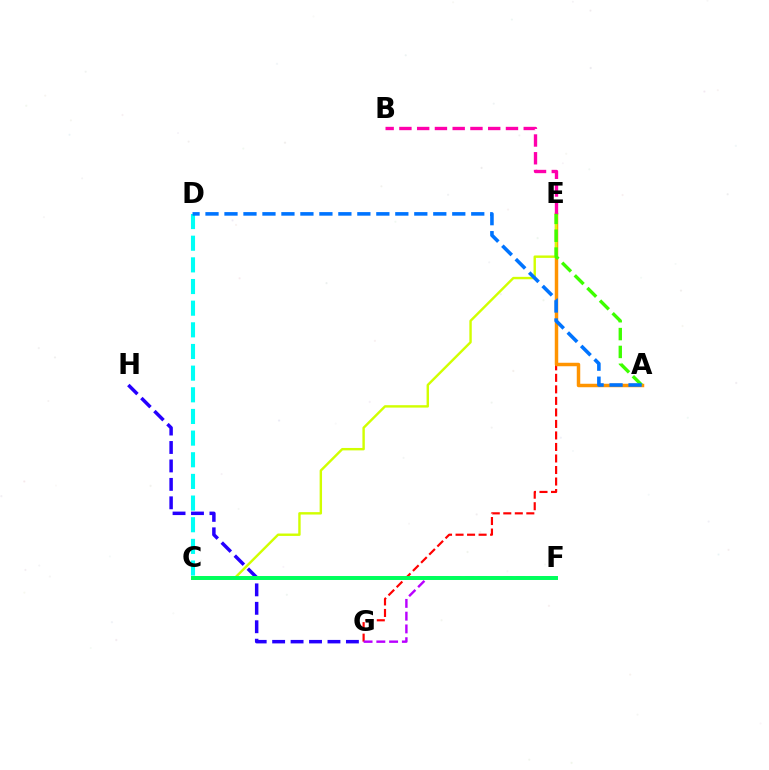{('E', 'G'): [{'color': '#ff0000', 'line_style': 'dashed', 'thickness': 1.56}], ('C', 'D'): [{'color': '#00fff6', 'line_style': 'dashed', 'thickness': 2.94}], ('A', 'E'): [{'color': '#ff9400', 'line_style': 'solid', 'thickness': 2.5}, {'color': '#3dff00', 'line_style': 'dashed', 'thickness': 2.42}], ('C', 'E'): [{'color': '#d1ff00', 'line_style': 'solid', 'thickness': 1.73}], ('G', 'H'): [{'color': '#2500ff', 'line_style': 'dashed', 'thickness': 2.51}], ('F', 'G'): [{'color': '#b900ff', 'line_style': 'dashed', 'thickness': 1.73}], ('C', 'F'): [{'color': '#00ff5c', 'line_style': 'solid', 'thickness': 2.86}], ('B', 'E'): [{'color': '#ff00ac', 'line_style': 'dashed', 'thickness': 2.41}], ('A', 'D'): [{'color': '#0074ff', 'line_style': 'dashed', 'thickness': 2.58}]}